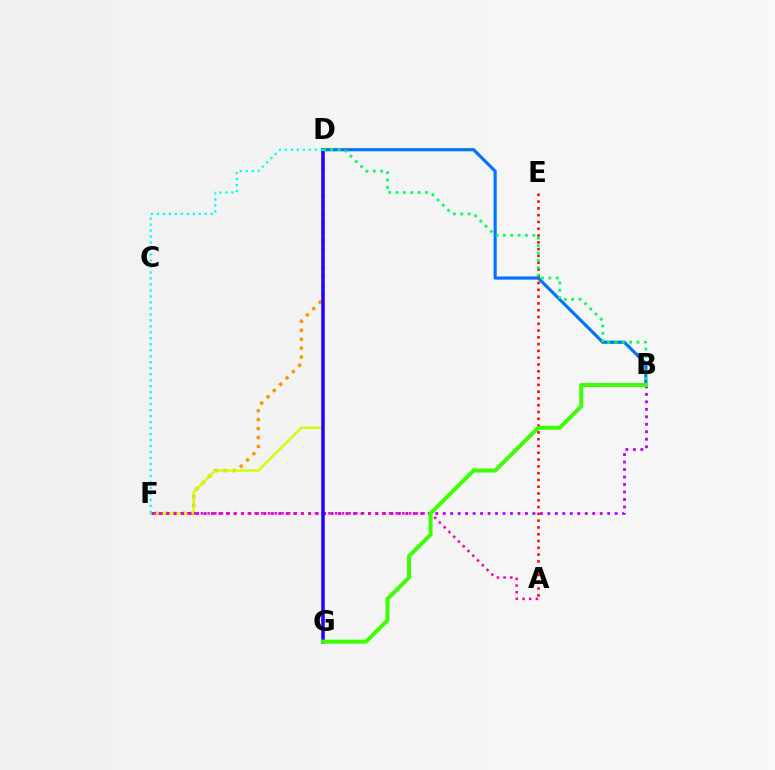{('D', 'F'): [{'color': '#ff9400', 'line_style': 'dotted', 'thickness': 2.43}, {'color': '#d1ff00', 'line_style': 'solid', 'thickness': 1.74}, {'color': '#00fff6', 'line_style': 'dotted', 'thickness': 1.63}], ('B', 'D'): [{'color': '#0074ff', 'line_style': 'solid', 'thickness': 2.27}, {'color': '#00ff5c', 'line_style': 'dotted', 'thickness': 2.0}], ('B', 'F'): [{'color': '#b900ff', 'line_style': 'dotted', 'thickness': 2.03}], ('A', 'F'): [{'color': '#ff00ac', 'line_style': 'dotted', 'thickness': 1.83}], ('A', 'E'): [{'color': '#ff0000', 'line_style': 'dotted', 'thickness': 1.84}], ('D', 'G'): [{'color': '#2500ff', 'line_style': 'solid', 'thickness': 2.53}], ('B', 'G'): [{'color': '#3dff00', 'line_style': 'solid', 'thickness': 2.87}]}